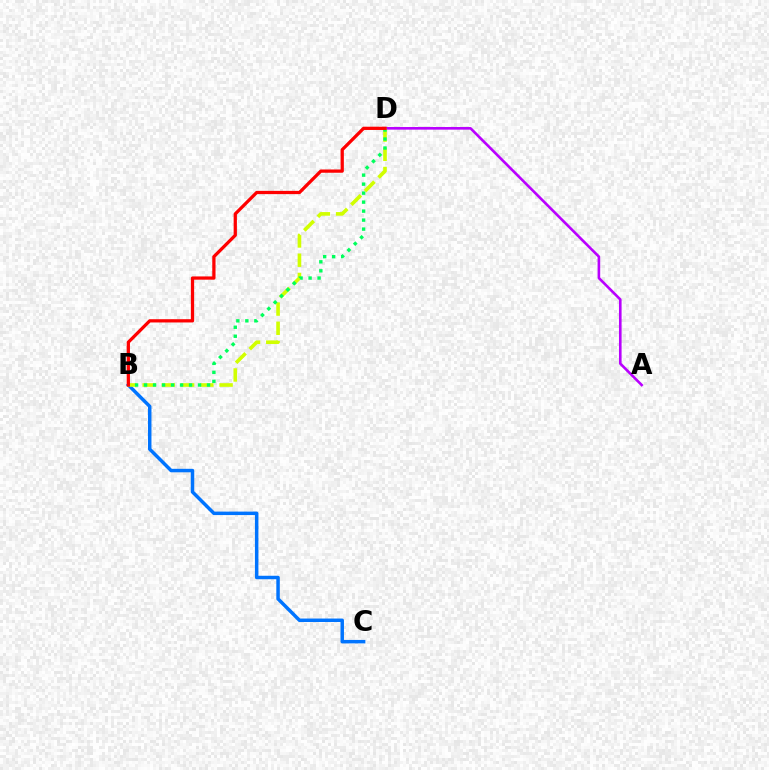{('B', 'C'): [{'color': '#0074ff', 'line_style': 'solid', 'thickness': 2.5}], ('A', 'D'): [{'color': '#b900ff', 'line_style': 'solid', 'thickness': 1.89}], ('B', 'D'): [{'color': '#d1ff00', 'line_style': 'dashed', 'thickness': 2.61}, {'color': '#00ff5c', 'line_style': 'dotted', 'thickness': 2.44}, {'color': '#ff0000', 'line_style': 'solid', 'thickness': 2.35}]}